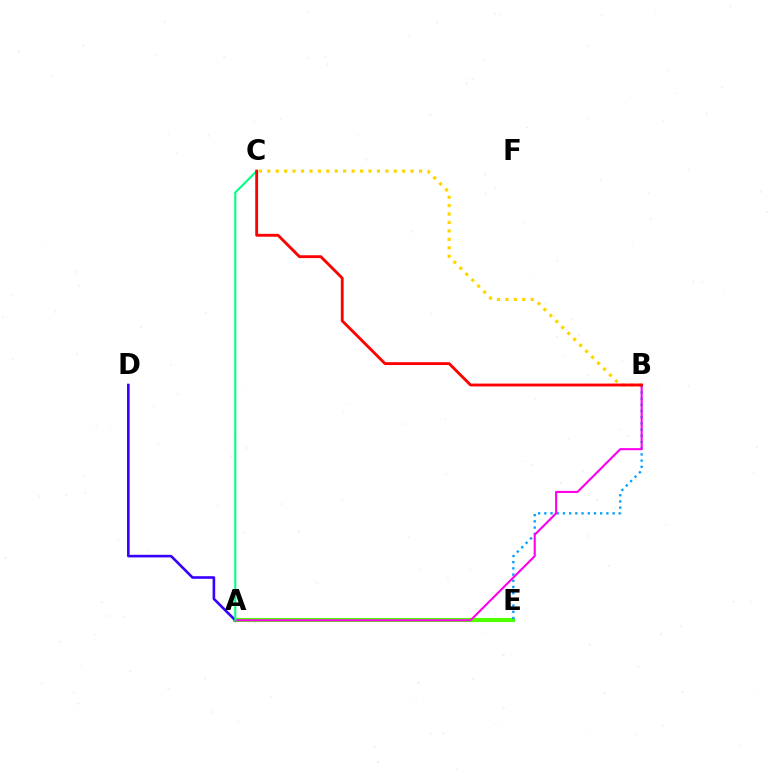{('B', 'C'): [{'color': '#ffd500', 'line_style': 'dotted', 'thickness': 2.29}, {'color': '#ff0000', 'line_style': 'solid', 'thickness': 2.05}], ('A', 'E'): [{'color': '#4fff00', 'line_style': 'solid', 'thickness': 2.99}], ('B', 'E'): [{'color': '#009eff', 'line_style': 'dotted', 'thickness': 1.69}], ('A', 'D'): [{'color': '#3700ff', 'line_style': 'solid', 'thickness': 1.88}], ('A', 'B'): [{'color': '#ff00ed', 'line_style': 'solid', 'thickness': 1.51}], ('A', 'C'): [{'color': '#00ff86', 'line_style': 'solid', 'thickness': 1.51}]}